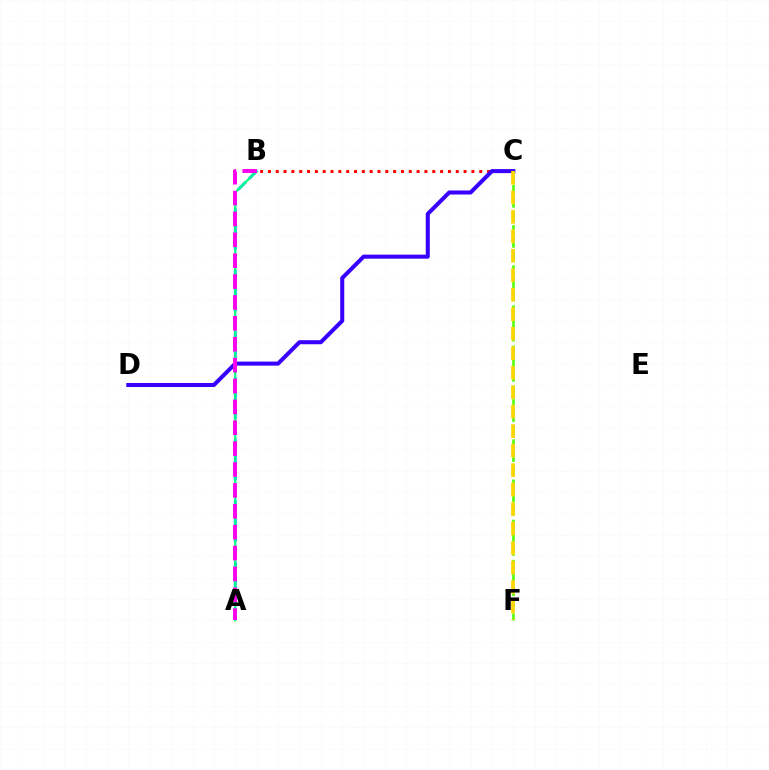{('A', 'B'): [{'color': '#009eff', 'line_style': 'dashed', 'thickness': 2.09}, {'color': '#00ff86', 'line_style': 'solid', 'thickness': 1.61}, {'color': '#ff00ed', 'line_style': 'dashed', 'thickness': 2.84}], ('B', 'C'): [{'color': '#ff0000', 'line_style': 'dotted', 'thickness': 2.13}], ('C', 'D'): [{'color': '#3700ff', 'line_style': 'solid', 'thickness': 2.91}], ('C', 'F'): [{'color': '#4fff00', 'line_style': 'dashed', 'thickness': 1.82}, {'color': '#ffd500', 'line_style': 'dashed', 'thickness': 2.65}]}